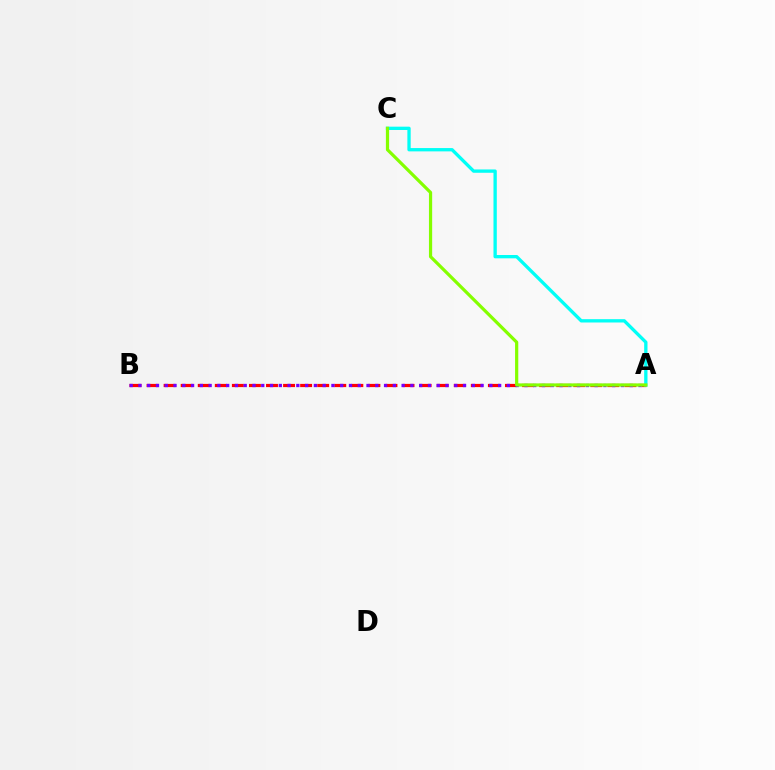{('A', 'B'): [{'color': '#ff0000', 'line_style': 'dashed', 'thickness': 2.32}, {'color': '#7200ff', 'line_style': 'dotted', 'thickness': 2.38}], ('A', 'C'): [{'color': '#00fff6', 'line_style': 'solid', 'thickness': 2.39}, {'color': '#84ff00', 'line_style': 'solid', 'thickness': 2.31}]}